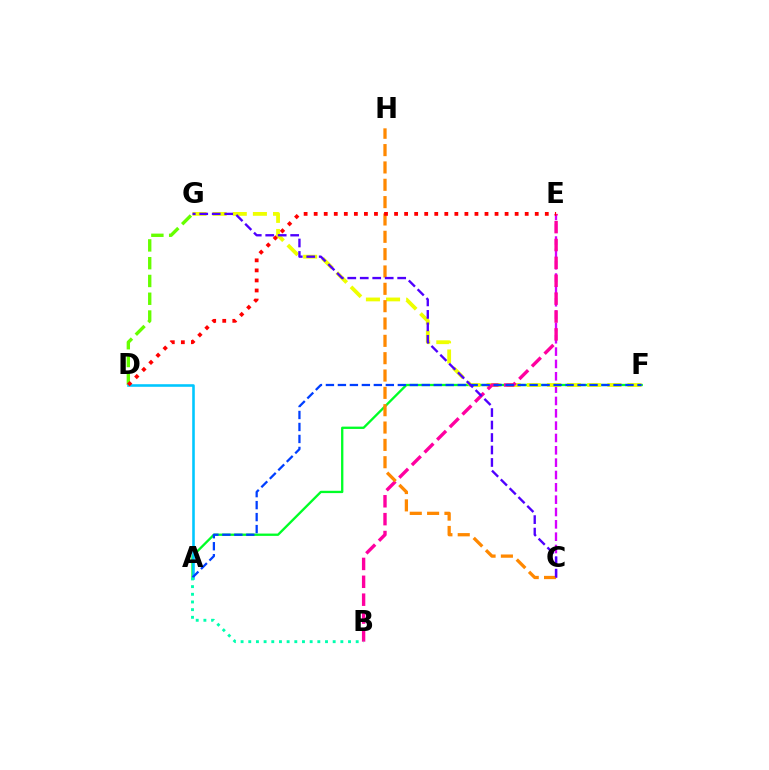{('D', 'G'): [{'color': '#66ff00', 'line_style': 'dashed', 'thickness': 2.42}], ('A', 'F'): [{'color': '#00ff27', 'line_style': 'solid', 'thickness': 1.67}, {'color': '#003fff', 'line_style': 'dashed', 'thickness': 1.63}], ('A', 'D'): [{'color': '#00c7ff', 'line_style': 'solid', 'thickness': 1.86}], ('C', 'E'): [{'color': '#d600ff', 'line_style': 'dashed', 'thickness': 1.68}], ('F', 'G'): [{'color': '#eeff00', 'line_style': 'dashed', 'thickness': 2.73}], ('B', 'E'): [{'color': '#ff00a0', 'line_style': 'dashed', 'thickness': 2.43}], ('C', 'H'): [{'color': '#ff8800', 'line_style': 'dashed', 'thickness': 2.36}], ('C', 'G'): [{'color': '#4f00ff', 'line_style': 'dashed', 'thickness': 1.69}], ('D', 'E'): [{'color': '#ff0000', 'line_style': 'dotted', 'thickness': 2.73}], ('A', 'B'): [{'color': '#00ffaf', 'line_style': 'dotted', 'thickness': 2.09}]}